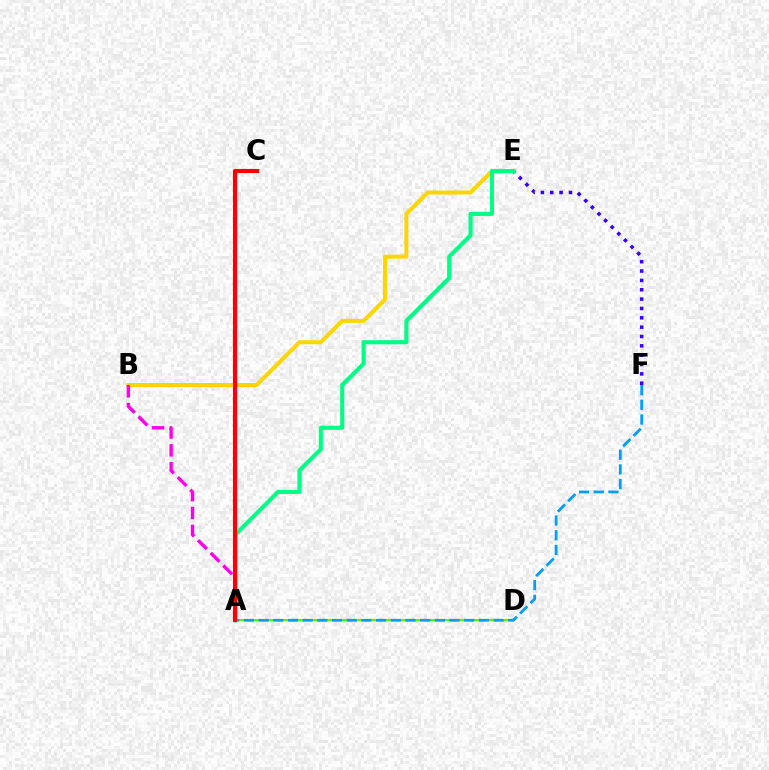{('E', 'F'): [{'color': '#3700ff', 'line_style': 'dotted', 'thickness': 2.54}], ('A', 'D'): [{'color': '#4fff00', 'line_style': 'solid', 'thickness': 1.51}], ('B', 'E'): [{'color': '#ffd500', 'line_style': 'solid', 'thickness': 2.86}], ('A', 'B'): [{'color': '#ff00ed', 'line_style': 'dashed', 'thickness': 2.43}], ('A', 'F'): [{'color': '#009eff', 'line_style': 'dashed', 'thickness': 2.0}], ('A', 'E'): [{'color': '#00ff86', 'line_style': 'solid', 'thickness': 2.96}], ('A', 'C'): [{'color': '#ff0000', 'line_style': 'solid', 'thickness': 2.97}]}